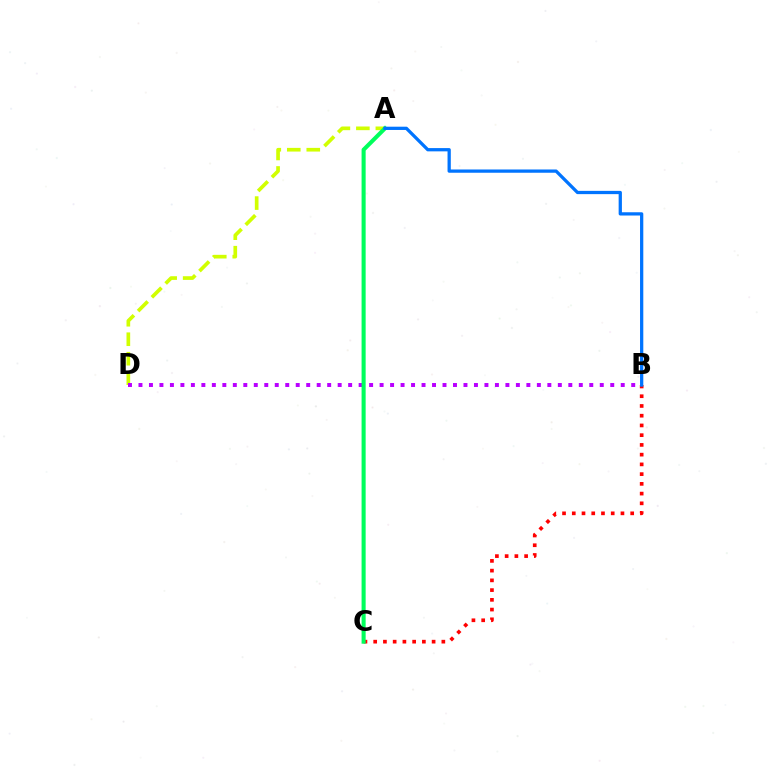{('A', 'D'): [{'color': '#d1ff00', 'line_style': 'dashed', 'thickness': 2.65}], ('B', 'D'): [{'color': '#b900ff', 'line_style': 'dotted', 'thickness': 2.85}], ('B', 'C'): [{'color': '#ff0000', 'line_style': 'dotted', 'thickness': 2.65}], ('A', 'C'): [{'color': '#00ff5c', 'line_style': 'solid', 'thickness': 2.93}], ('A', 'B'): [{'color': '#0074ff', 'line_style': 'solid', 'thickness': 2.35}]}